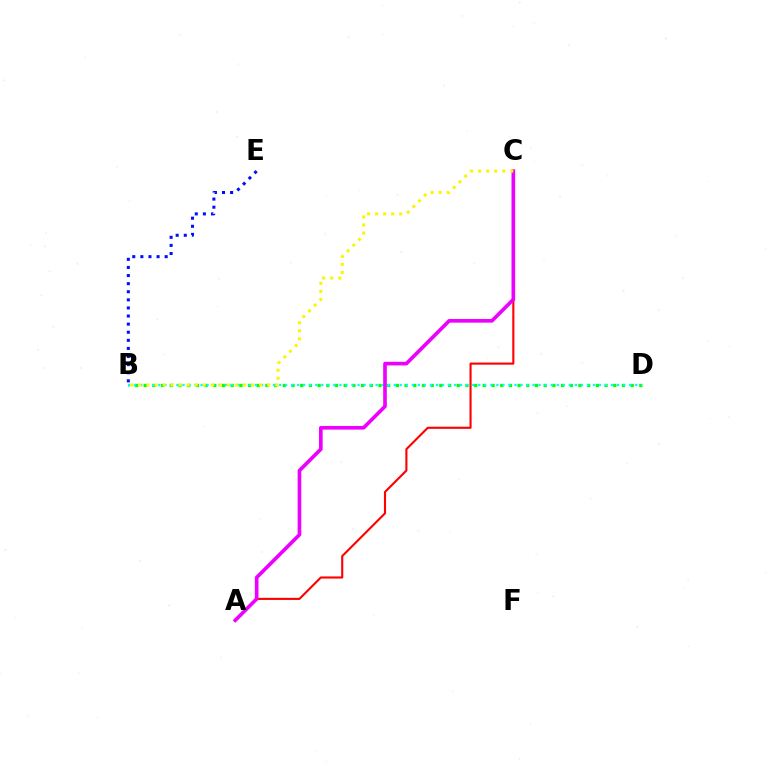{('B', 'D'): [{'color': '#08ff00', 'line_style': 'dotted', 'thickness': 2.36}, {'color': '#00fff6', 'line_style': 'dotted', 'thickness': 1.64}], ('B', 'E'): [{'color': '#0010ff', 'line_style': 'dotted', 'thickness': 2.2}], ('A', 'C'): [{'color': '#ff0000', 'line_style': 'solid', 'thickness': 1.52}, {'color': '#ee00ff', 'line_style': 'solid', 'thickness': 2.62}], ('B', 'C'): [{'color': '#fcf500', 'line_style': 'dotted', 'thickness': 2.19}]}